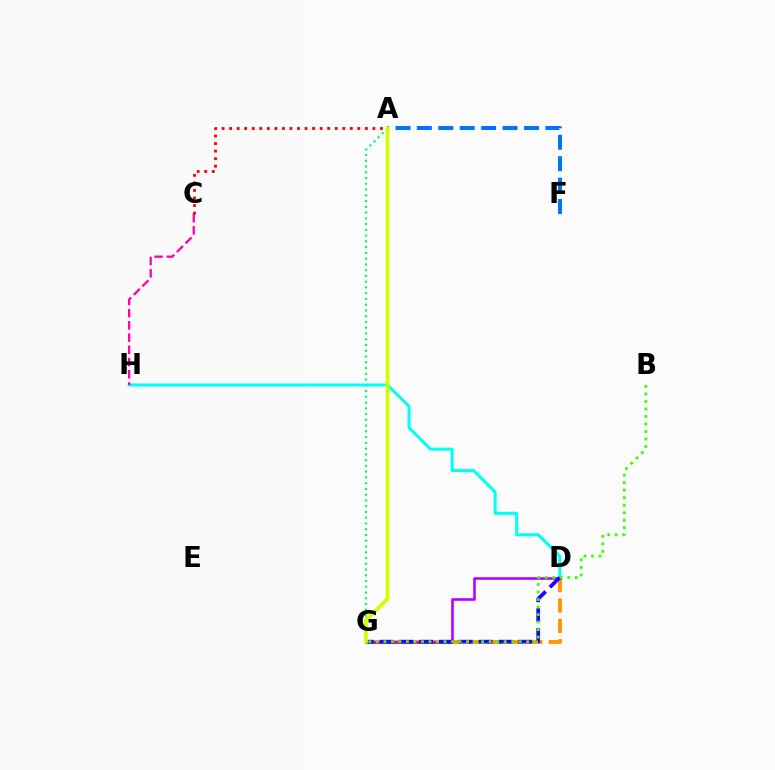{('A', 'G'): [{'color': '#00ff5c', 'line_style': 'dotted', 'thickness': 1.56}, {'color': '#d1ff00', 'line_style': 'solid', 'thickness': 2.66}], ('D', 'G'): [{'color': '#ff9400', 'line_style': 'dashed', 'thickness': 2.77}, {'color': '#b900ff', 'line_style': 'solid', 'thickness': 1.88}, {'color': '#2500ff', 'line_style': 'dashed', 'thickness': 2.69}], ('D', 'H'): [{'color': '#00fff6', 'line_style': 'solid', 'thickness': 2.18}], ('C', 'H'): [{'color': '#ff00ac', 'line_style': 'dashed', 'thickness': 1.66}], ('B', 'G'): [{'color': '#3dff00', 'line_style': 'dotted', 'thickness': 2.04}], ('A', 'F'): [{'color': '#0074ff', 'line_style': 'dashed', 'thickness': 2.91}], ('A', 'C'): [{'color': '#ff0000', 'line_style': 'dotted', 'thickness': 2.05}]}